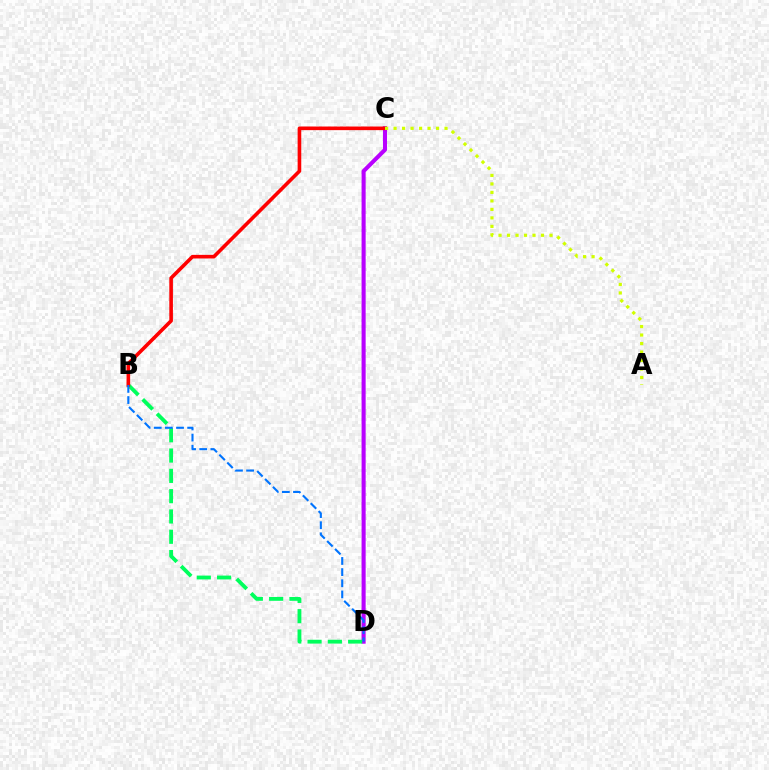{('C', 'D'): [{'color': '#b900ff', 'line_style': 'solid', 'thickness': 2.93}], ('B', 'D'): [{'color': '#00ff5c', 'line_style': 'dashed', 'thickness': 2.76}, {'color': '#0074ff', 'line_style': 'dashed', 'thickness': 1.51}], ('B', 'C'): [{'color': '#ff0000', 'line_style': 'solid', 'thickness': 2.6}], ('A', 'C'): [{'color': '#d1ff00', 'line_style': 'dotted', 'thickness': 2.31}]}